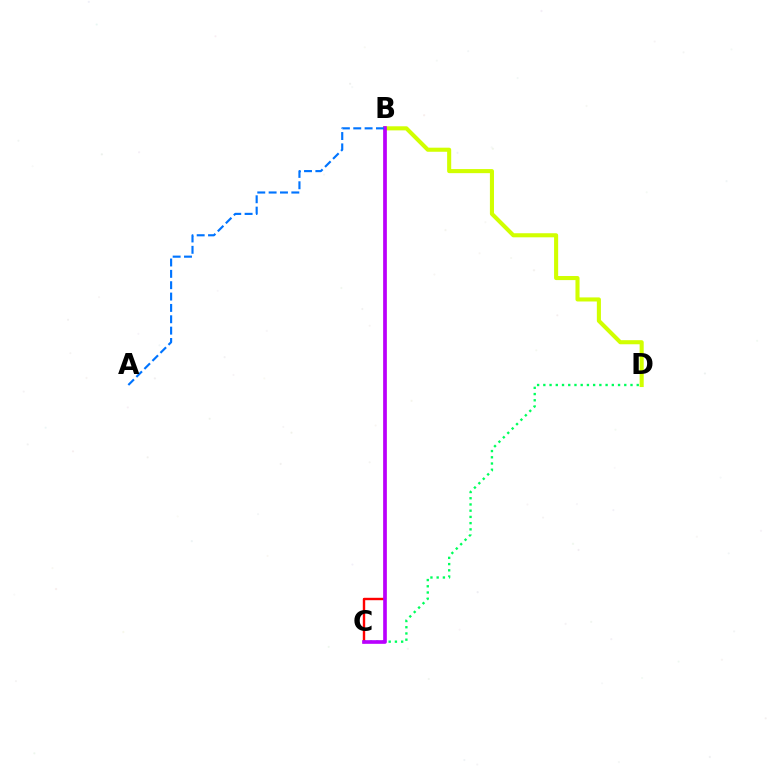{('C', 'D'): [{'color': '#00ff5c', 'line_style': 'dotted', 'thickness': 1.69}], ('B', 'D'): [{'color': '#d1ff00', 'line_style': 'solid', 'thickness': 2.94}], ('B', 'C'): [{'color': '#ff0000', 'line_style': 'solid', 'thickness': 1.73}, {'color': '#b900ff', 'line_style': 'solid', 'thickness': 2.63}], ('A', 'B'): [{'color': '#0074ff', 'line_style': 'dashed', 'thickness': 1.54}]}